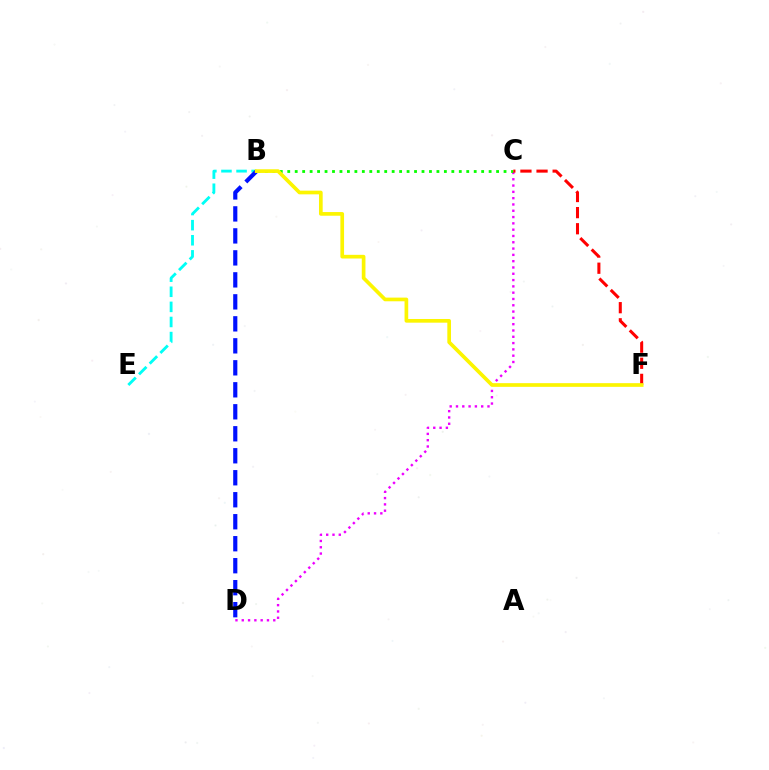{('B', 'E'): [{'color': '#00fff6', 'line_style': 'dashed', 'thickness': 2.05}], ('B', 'D'): [{'color': '#0010ff', 'line_style': 'dashed', 'thickness': 2.99}], ('C', 'D'): [{'color': '#ee00ff', 'line_style': 'dotted', 'thickness': 1.71}], ('B', 'C'): [{'color': '#08ff00', 'line_style': 'dotted', 'thickness': 2.03}], ('C', 'F'): [{'color': '#ff0000', 'line_style': 'dashed', 'thickness': 2.19}], ('B', 'F'): [{'color': '#fcf500', 'line_style': 'solid', 'thickness': 2.65}]}